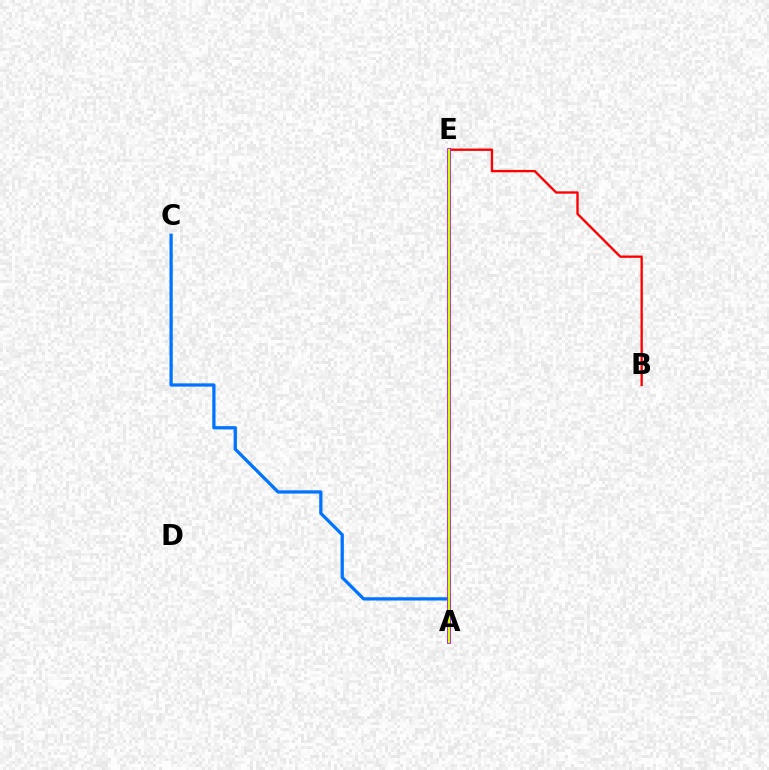{('B', 'E'): [{'color': '#ff0000', 'line_style': 'solid', 'thickness': 1.69}], ('A', 'E'): [{'color': '#00ff5c', 'line_style': 'dashed', 'thickness': 2.62}, {'color': '#b900ff', 'line_style': 'solid', 'thickness': 2.7}, {'color': '#d1ff00', 'line_style': 'solid', 'thickness': 1.62}], ('A', 'C'): [{'color': '#0074ff', 'line_style': 'solid', 'thickness': 2.34}]}